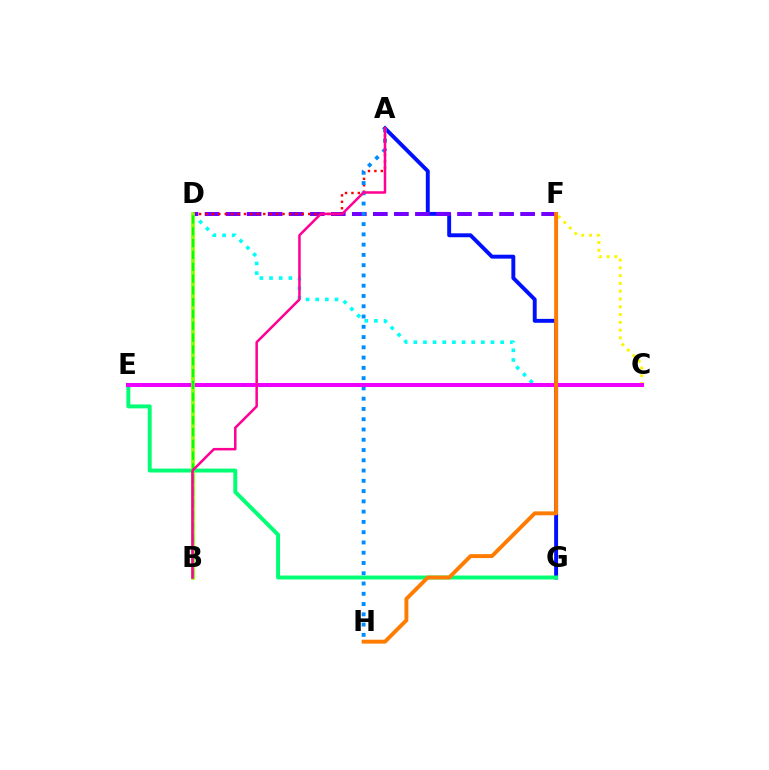{('A', 'G'): [{'color': '#0010ff', 'line_style': 'solid', 'thickness': 2.82}], ('C', 'D'): [{'color': '#00fff6', 'line_style': 'dotted', 'thickness': 2.62}], ('C', 'F'): [{'color': '#fcf500', 'line_style': 'dotted', 'thickness': 2.11}], ('D', 'F'): [{'color': '#7200ff', 'line_style': 'dashed', 'thickness': 2.86}], ('E', 'G'): [{'color': '#00ff74', 'line_style': 'solid', 'thickness': 2.82}], ('A', 'D'): [{'color': '#ff0000', 'line_style': 'dotted', 'thickness': 1.74}], ('A', 'H'): [{'color': '#008cff', 'line_style': 'dotted', 'thickness': 2.79}], ('C', 'E'): [{'color': '#ee00ff', 'line_style': 'solid', 'thickness': 2.9}], ('F', 'H'): [{'color': '#ff7c00', 'line_style': 'solid', 'thickness': 2.81}], ('B', 'D'): [{'color': '#84ff00', 'line_style': 'solid', 'thickness': 2.63}, {'color': '#08ff00', 'line_style': 'dashed', 'thickness': 1.6}], ('A', 'B'): [{'color': '#ff0094', 'line_style': 'solid', 'thickness': 1.81}]}